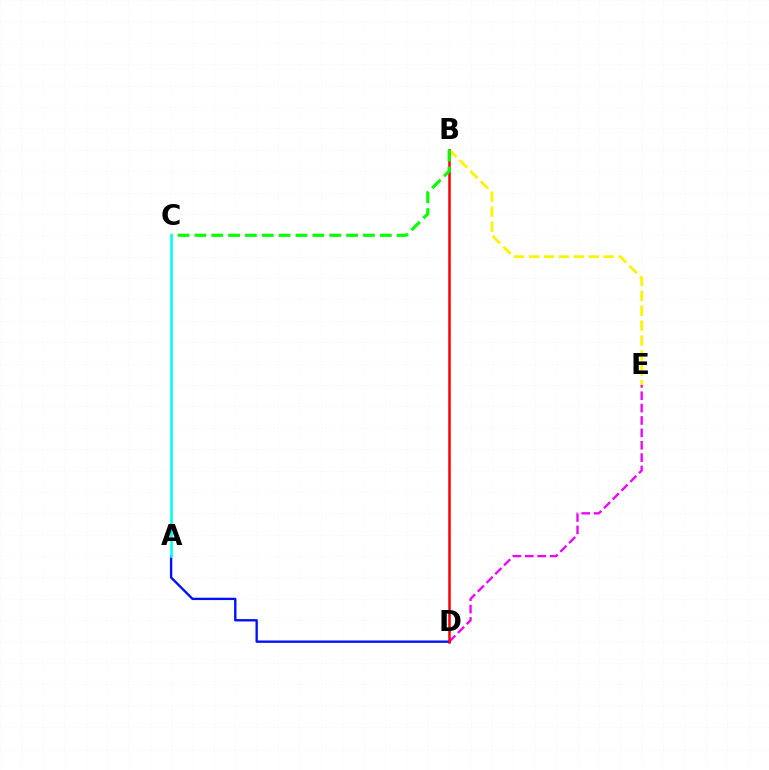{('D', 'E'): [{'color': '#ee00ff', 'line_style': 'dashed', 'thickness': 1.68}], ('A', 'D'): [{'color': '#0010ff', 'line_style': 'solid', 'thickness': 1.7}], ('B', 'E'): [{'color': '#fcf500', 'line_style': 'dashed', 'thickness': 2.03}], ('B', 'D'): [{'color': '#ff0000', 'line_style': 'solid', 'thickness': 1.81}], ('B', 'C'): [{'color': '#08ff00', 'line_style': 'dashed', 'thickness': 2.29}], ('A', 'C'): [{'color': '#00fff6', 'line_style': 'solid', 'thickness': 1.87}]}